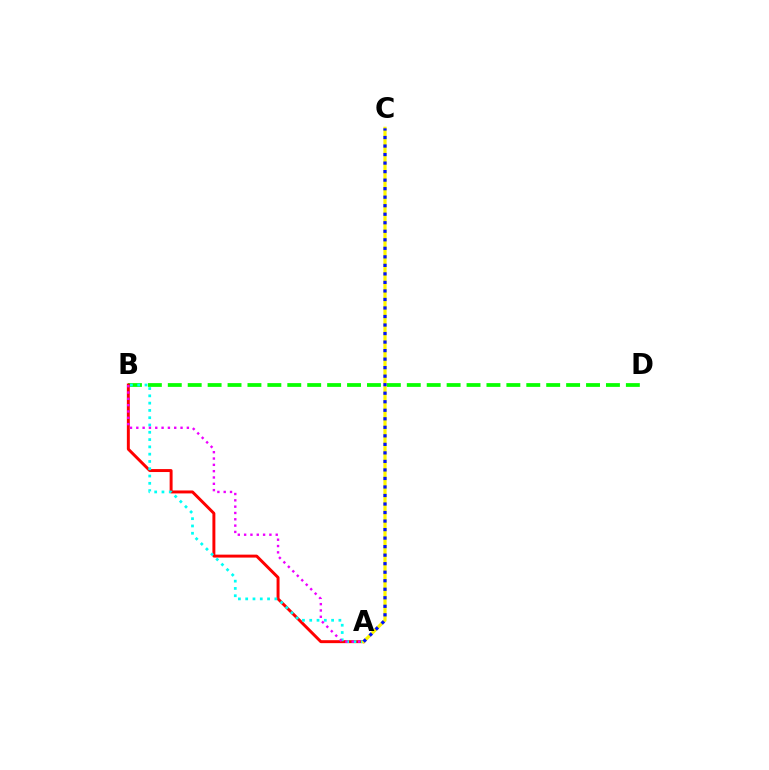{('B', 'D'): [{'color': '#08ff00', 'line_style': 'dashed', 'thickness': 2.71}], ('A', 'B'): [{'color': '#ff0000', 'line_style': 'solid', 'thickness': 2.12}, {'color': '#00fff6', 'line_style': 'dotted', 'thickness': 1.98}, {'color': '#ee00ff', 'line_style': 'dotted', 'thickness': 1.72}], ('A', 'C'): [{'color': '#fcf500', 'line_style': 'solid', 'thickness': 2.31}, {'color': '#0010ff', 'line_style': 'dotted', 'thickness': 2.32}]}